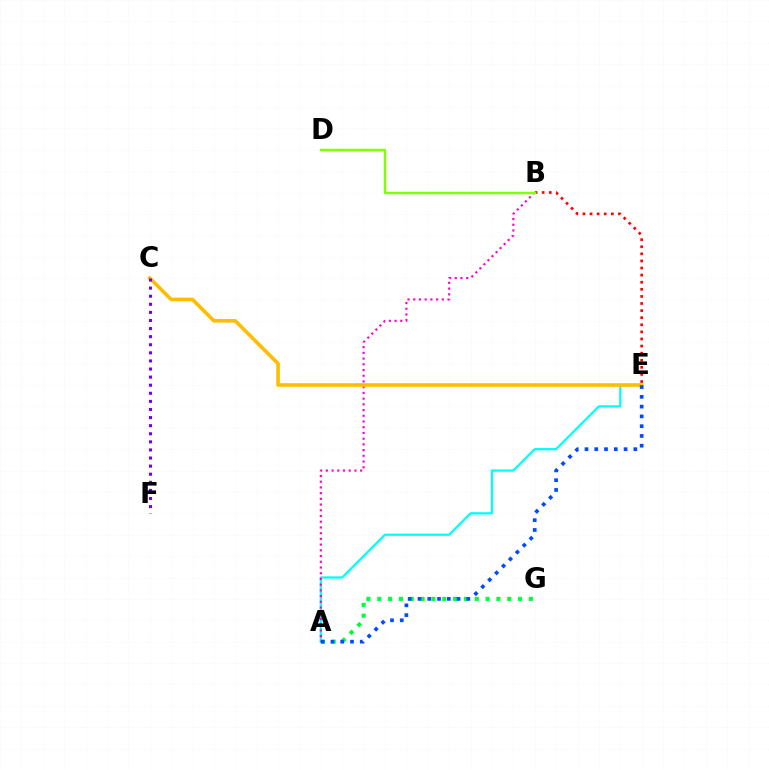{('A', 'G'): [{'color': '#00ff39', 'line_style': 'dotted', 'thickness': 2.94}], ('B', 'E'): [{'color': '#ff0000', 'line_style': 'dotted', 'thickness': 1.93}], ('A', 'E'): [{'color': '#00fff6', 'line_style': 'solid', 'thickness': 1.61}, {'color': '#004bff', 'line_style': 'dotted', 'thickness': 2.66}], ('A', 'B'): [{'color': '#ff00cf', 'line_style': 'dotted', 'thickness': 1.55}], ('C', 'E'): [{'color': '#ffbd00', 'line_style': 'solid', 'thickness': 2.6}], ('C', 'F'): [{'color': '#7200ff', 'line_style': 'dotted', 'thickness': 2.2}], ('B', 'D'): [{'color': '#84ff00', 'line_style': 'solid', 'thickness': 1.77}]}